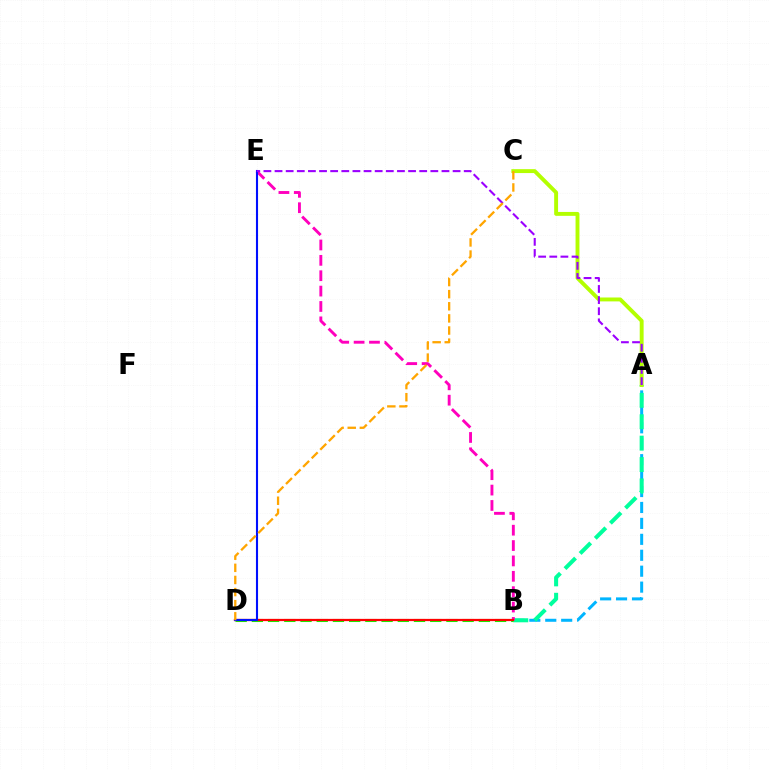{('A', 'B'): [{'color': '#00b5ff', 'line_style': 'dashed', 'thickness': 2.16}, {'color': '#00ff9d', 'line_style': 'dashed', 'thickness': 2.91}], ('B', 'D'): [{'color': '#08ff00', 'line_style': 'dashed', 'thickness': 2.2}, {'color': '#ff0000', 'line_style': 'solid', 'thickness': 1.62}], ('A', 'C'): [{'color': '#b3ff00', 'line_style': 'solid', 'thickness': 2.81}], ('B', 'E'): [{'color': '#ff00bd', 'line_style': 'dashed', 'thickness': 2.09}], ('D', 'E'): [{'color': '#0010ff', 'line_style': 'solid', 'thickness': 1.51}], ('A', 'E'): [{'color': '#9b00ff', 'line_style': 'dashed', 'thickness': 1.51}], ('C', 'D'): [{'color': '#ffa500', 'line_style': 'dashed', 'thickness': 1.65}]}